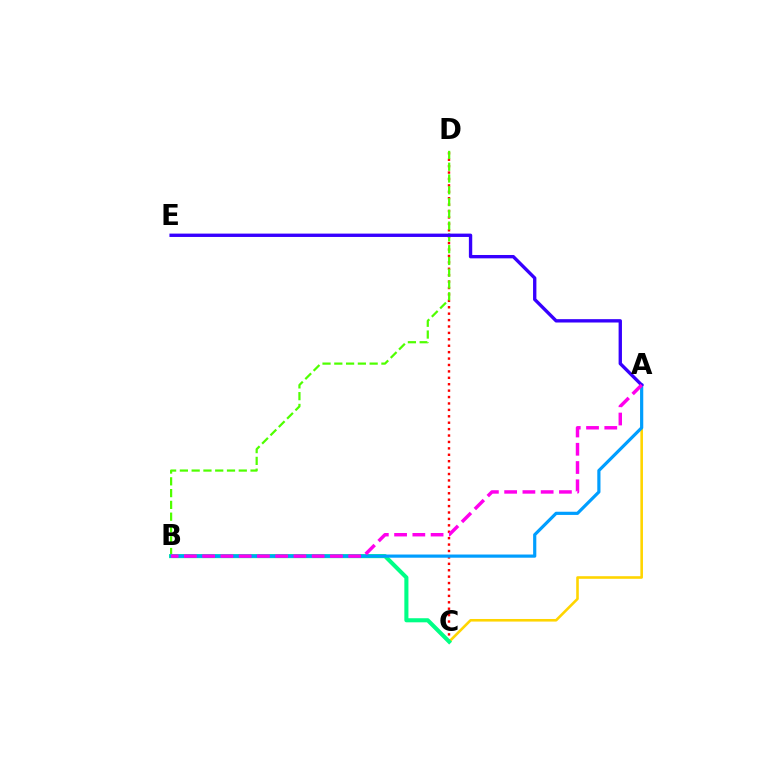{('C', 'D'): [{'color': '#ff0000', 'line_style': 'dotted', 'thickness': 1.74}], ('B', 'D'): [{'color': '#4fff00', 'line_style': 'dashed', 'thickness': 1.6}], ('A', 'C'): [{'color': '#ffd500', 'line_style': 'solid', 'thickness': 1.87}], ('B', 'C'): [{'color': '#00ff86', 'line_style': 'solid', 'thickness': 2.94}], ('A', 'B'): [{'color': '#009eff', 'line_style': 'solid', 'thickness': 2.29}, {'color': '#ff00ed', 'line_style': 'dashed', 'thickness': 2.48}], ('A', 'E'): [{'color': '#3700ff', 'line_style': 'solid', 'thickness': 2.42}]}